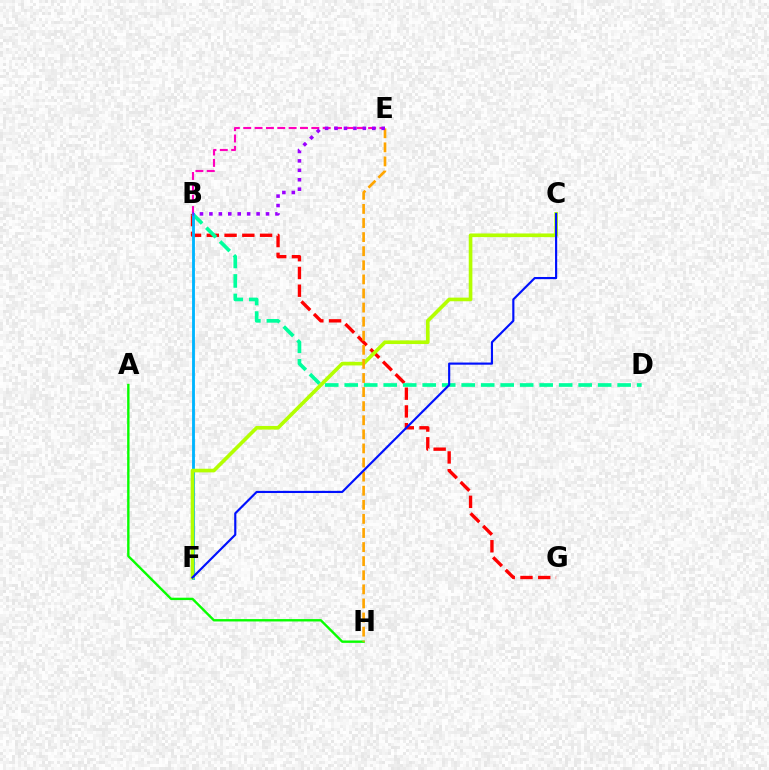{('B', 'G'): [{'color': '#ff0000', 'line_style': 'dashed', 'thickness': 2.41}], ('B', 'D'): [{'color': '#00ff9d', 'line_style': 'dashed', 'thickness': 2.65}], ('A', 'H'): [{'color': '#08ff00', 'line_style': 'solid', 'thickness': 1.71}], ('B', 'E'): [{'color': '#ff00bd', 'line_style': 'dashed', 'thickness': 1.54}, {'color': '#9b00ff', 'line_style': 'dotted', 'thickness': 2.56}], ('B', 'F'): [{'color': '#00b5ff', 'line_style': 'solid', 'thickness': 2.06}], ('C', 'F'): [{'color': '#b3ff00', 'line_style': 'solid', 'thickness': 2.62}, {'color': '#0010ff', 'line_style': 'solid', 'thickness': 1.55}], ('E', 'H'): [{'color': '#ffa500', 'line_style': 'dashed', 'thickness': 1.91}]}